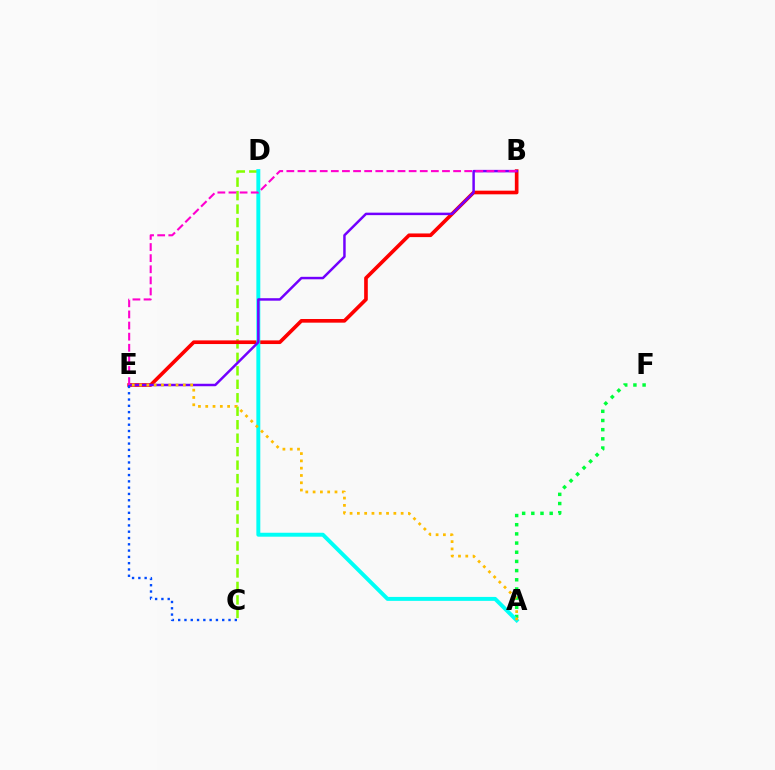{('C', 'D'): [{'color': '#84ff00', 'line_style': 'dashed', 'thickness': 1.83}], ('A', 'F'): [{'color': '#00ff39', 'line_style': 'dotted', 'thickness': 2.49}], ('B', 'E'): [{'color': '#ff0000', 'line_style': 'solid', 'thickness': 2.63}, {'color': '#7200ff', 'line_style': 'solid', 'thickness': 1.78}, {'color': '#ff00cf', 'line_style': 'dashed', 'thickness': 1.51}], ('A', 'D'): [{'color': '#00fff6', 'line_style': 'solid', 'thickness': 2.84}], ('C', 'E'): [{'color': '#004bff', 'line_style': 'dotted', 'thickness': 1.71}], ('A', 'E'): [{'color': '#ffbd00', 'line_style': 'dotted', 'thickness': 1.98}]}